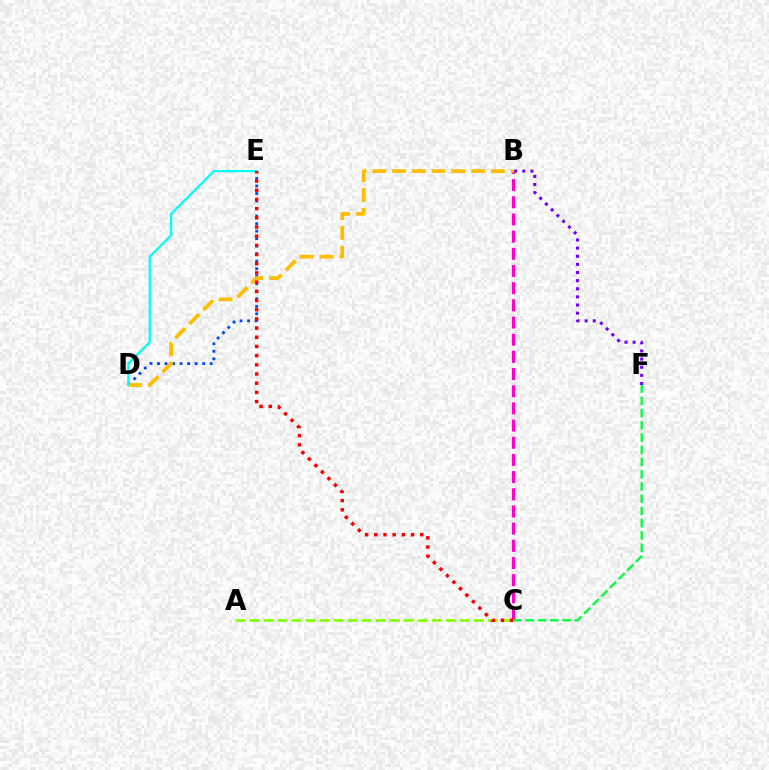{('A', 'C'): [{'color': '#84ff00', 'line_style': 'dashed', 'thickness': 1.91}], ('B', 'F'): [{'color': '#7200ff', 'line_style': 'dotted', 'thickness': 2.21}], ('D', 'E'): [{'color': '#004bff', 'line_style': 'dotted', 'thickness': 2.04}, {'color': '#00fff6', 'line_style': 'solid', 'thickness': 1.63}], ('B', 'C'): [{'color': '#ff00cf', 'line_style': 'dashed', 'thickness': 2.33}], ('B', 'D'): [{'color': '#ffbd00', 'line_style': 'dashed', 'thickness': 2.68}], ('C', 'E'): [{'color': '#ff0000', 'line_style': 'dotted', 'thickness': 2.5}], ('C', 'F'): [{'color': '#00ff39', 'line_style': 'dashed', 'thickness': 1.66}]}